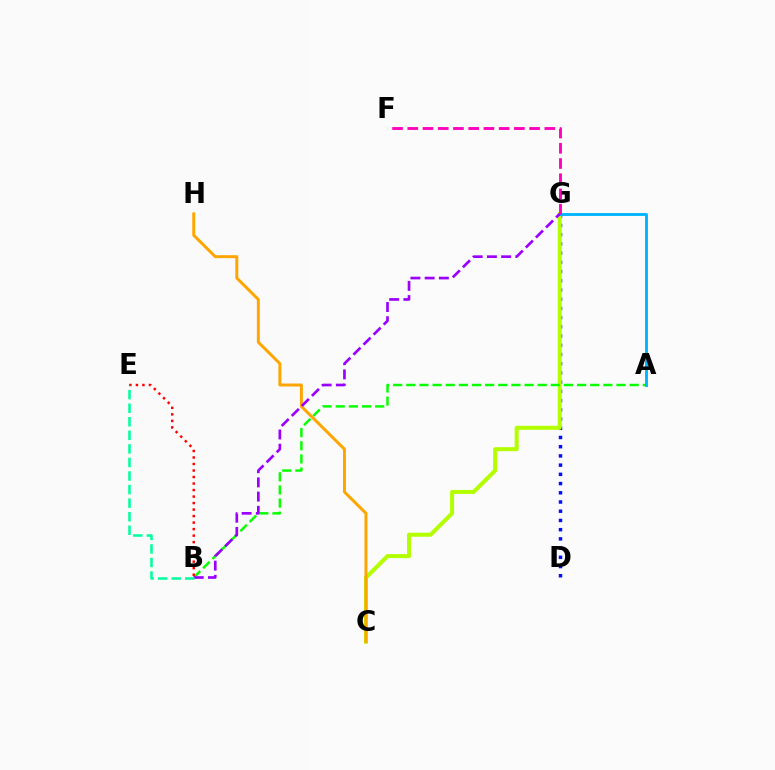{('D', 'G'): [{'color': '#0010ff', 'line_style': 'dotted', 'thickness': 2.5}], ('C', 'G'): [{'color': '#b3ff00', 'line_style': 'solid', 'thickness': 2.9}], ('A', 'B'): [{'color': '#08ff00', 'line_style': 'dashed', 'thickness': 1.78}], ('B', 'E'): [{'color': '#ff0000', 'line_style': 'dotted', 'thickness': 1.77}, {'color': '#00ff9d', 'line_style': 'dashed', 'thickness': 1.84}], ('A', 'G'): [{'color': '#00b5ff', 'line_style': 'solid', 'thickness': 2.07}], ('C', 'H'): [{'color': '#ffa500', 'line_style': 'solid', 'thickness': 2.14}], ('B', 'G'): [{'color': '#9b00ff', 'line_style': 'dashed', 'thickness': 1.93}], ('F', 'G'): [{'color': '#ff00bd', 'line_style': 'dashed', 'thickness': 2.07}]}